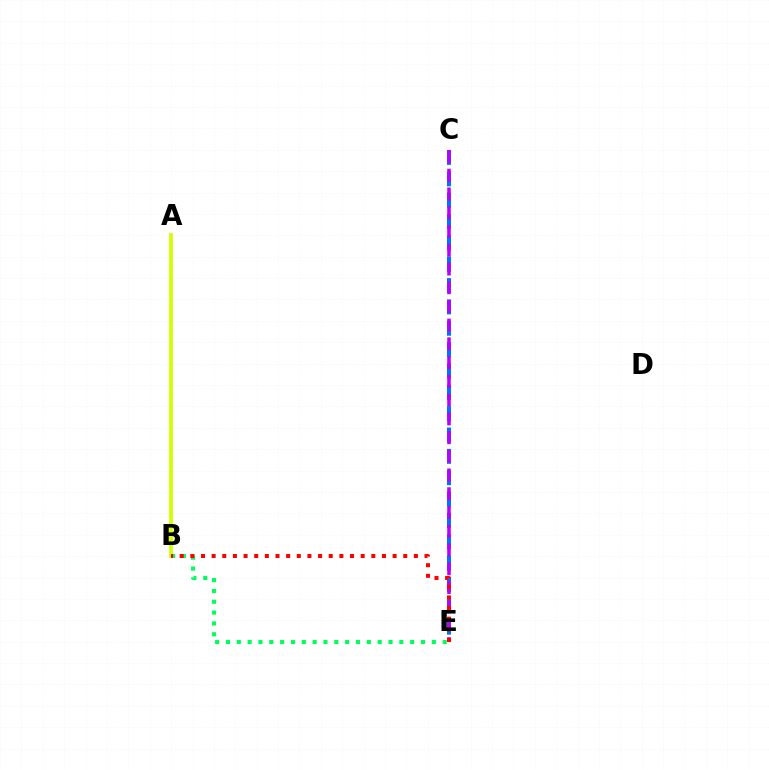{('C', 'E'): [{'color': '#0074ff', 'line_style': 'dashed', 'thickness': 2.9}, {'color': '#b900ff', 'line_style': 'dashed', 'thickness': 2.55}], ('A', 'B'): [{'color': '#d1ff00', 'line_style': 'solid', 'thickness': 2.72}], ('B', 'E'): [{'color': '#00ff5c', 'line_style': 'dotted', 'thickness': 2.94}, {'color': '#ff0000', 'line_style': 'dotted', 'thickness': 2.89}]}